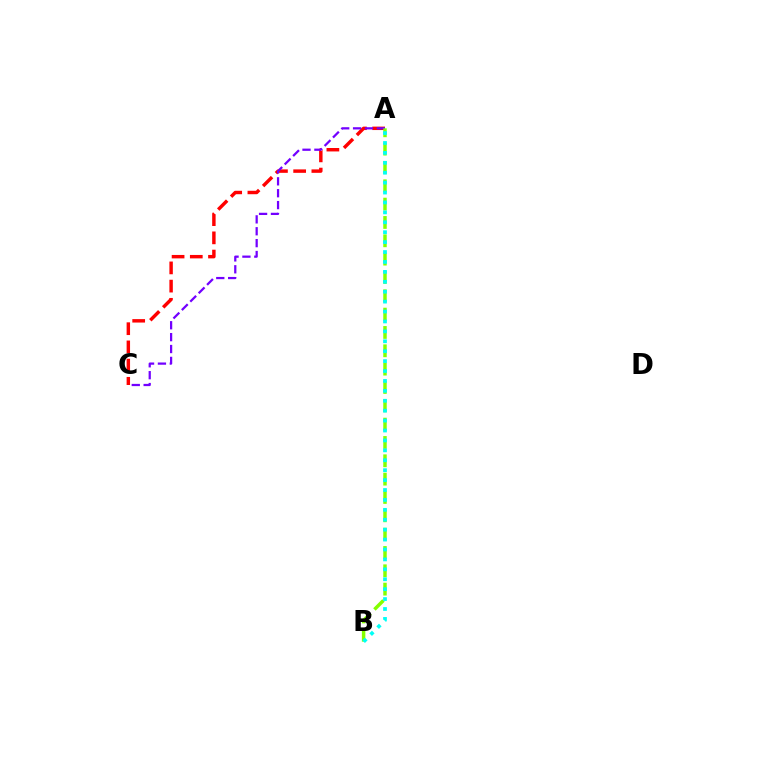{('A', 'C'): [{'color': '#ff0000', 'line_style': 'dashed', 'thickness': 2.47}, {'color': '#7200ff', 'line_style': 'dashed', 'thickness': 1.61}], ('A', 'B'): [{'color': '#84ff00', 'line_style': 'dashed', 'thickness': 2.49}, {'color': '#00fff6', 'line_style': 'dotted', 'thickness': 2.69}]}